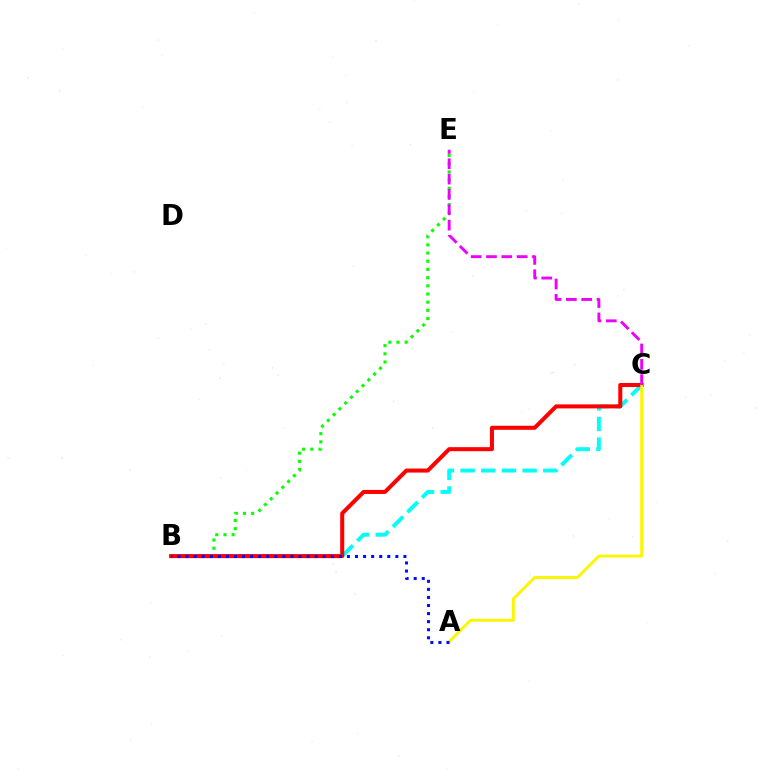{('B', 'C'): [{'color': '#00fff6', 'line_style': 'dashed', 'thickness': 2.81}, {'color': '#ff0000', 'line_style': 'solid', 'thickness': 2.9}], ('B', 'E'): [{'color': '#08ff00', 'line_style': 'dotted', 'thickness': 2.22}], ('A', 'C'): [{'color': '#fcf500', 'line_style': 'solid', 'thickness': 2.09}], ('C', 'E'): [{'color': '#ee00ff', 'line_style': 'dashed', 'thickness': 2.08}], ('A', 'B'): [{'color': '#0010ff', 'line_style': 'dotted', 'thickness': 2.19}]}